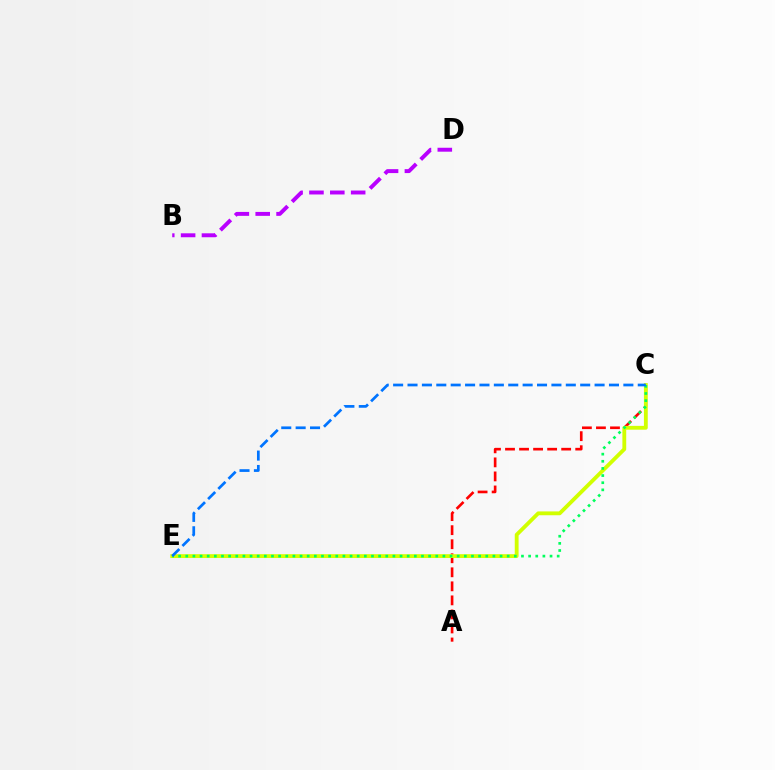{('A', 'C'): [{'color': '#ff0000', 'line_style': 'dashed', 'thickness': 1.91}], ('C', 'E'): [{'color': '#d1ff00', 'line_style': 'solid', 'thickness': 2.76}, {'color': '#00ff5c', 'line_style': 'dotted', 'thickness': 1.94}, {'color': '#0074ff', 'line_style': 'dashed', 'thickness': 1.95}], ('B', 'D'): [{'color': '#b900ff', 'line_style': 'dashed', 'thickness': 2.83}]}